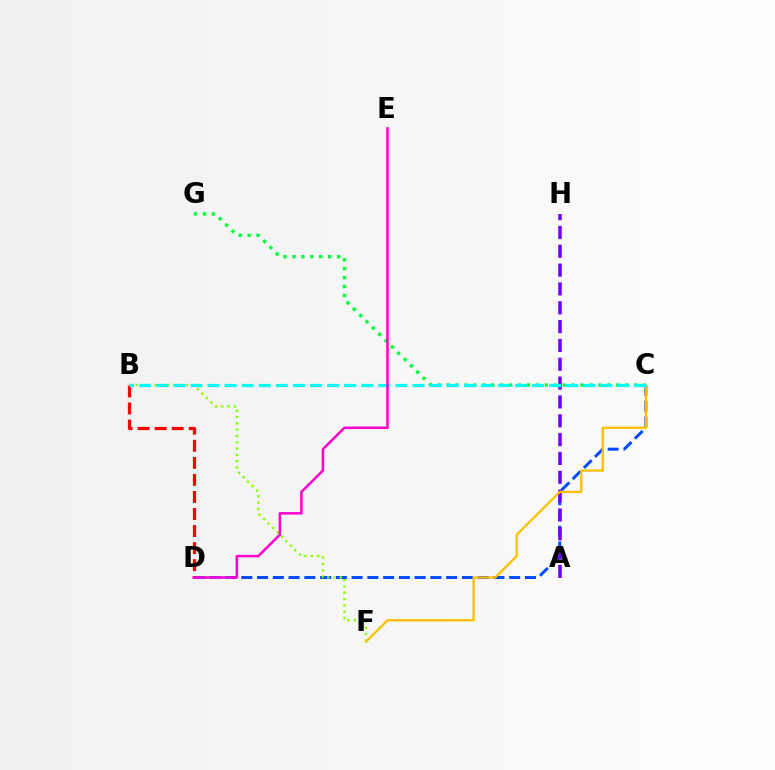{('C', 'G'): [{'color': '#00ff39', 'line_style': 'dotted', 'thickness': 2.43}], ('C', 'D'): [{'color': '#004bff', 'line_style': 'dashed', 'thickness': 2.14}], ('B', 'D'): [{'color': '#ff0000', 'line_style': 'dashed', 'thickness': 2.32}], ('B', 'F'): [{'color': '#84ff00', 'line_style': 'dotted', 'thickness': 1.71}], ('A', 'H'): [{'color': '#7200ff', 'line_style': 'dashed', 'thickness': 2.56}], ('C', 'F'): [{'color': '#ffbd00', 'line_style': 'solid', 'thickness': 1.62}], ('B', 'C'): [{'color': '#00fff6', 'line_style': 'dashed', 'thickness': 2.32}], ('D', 'E'): [{'color': '#ff00cf', 'line_style': 'solid', 'thickness': 1.8}]}